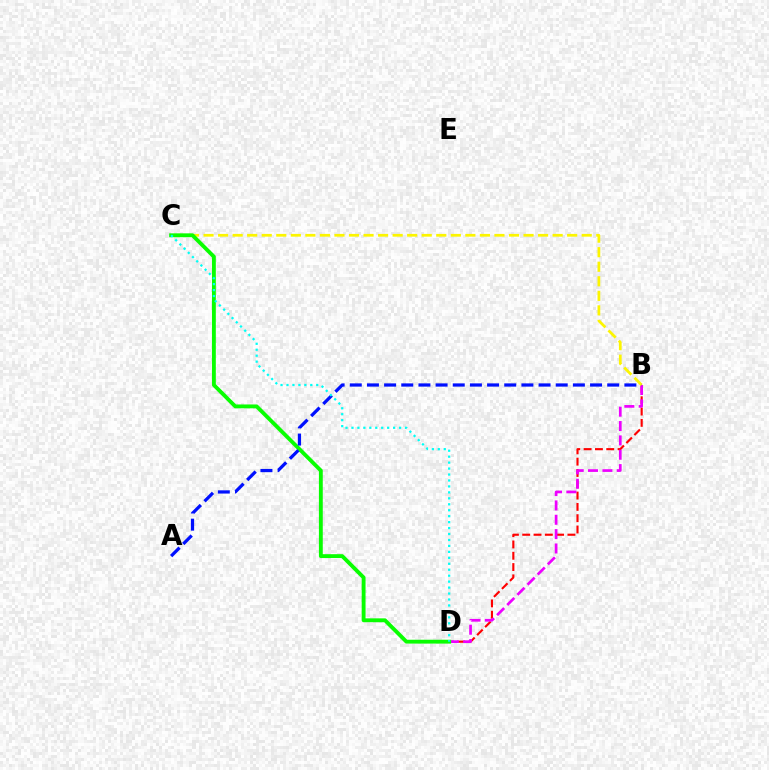{('B', 'D'): [{'color': '#ff0000', 'line_style': 'dashed', 'thickness': 1.54}, {'color': '#ee00ff', 'line_style': 'dashed', 'thickness': 1.95}], ('B', 'C'): [{'color': '#fcf500', 'line_style': 'dashed', 'thickness': 1.98}], ('C', 'D'): [{'color': '#08ff00', 'line_style': 'solid', 'thickness': 2.78}, {'color': '#00fff6', 'line_style': 'dotted', 'thickness': 1.62}], ('A', 'B'): [{'color': '#0010ff', 'line_style': 'dashed', 'thickness': 2.33}]}